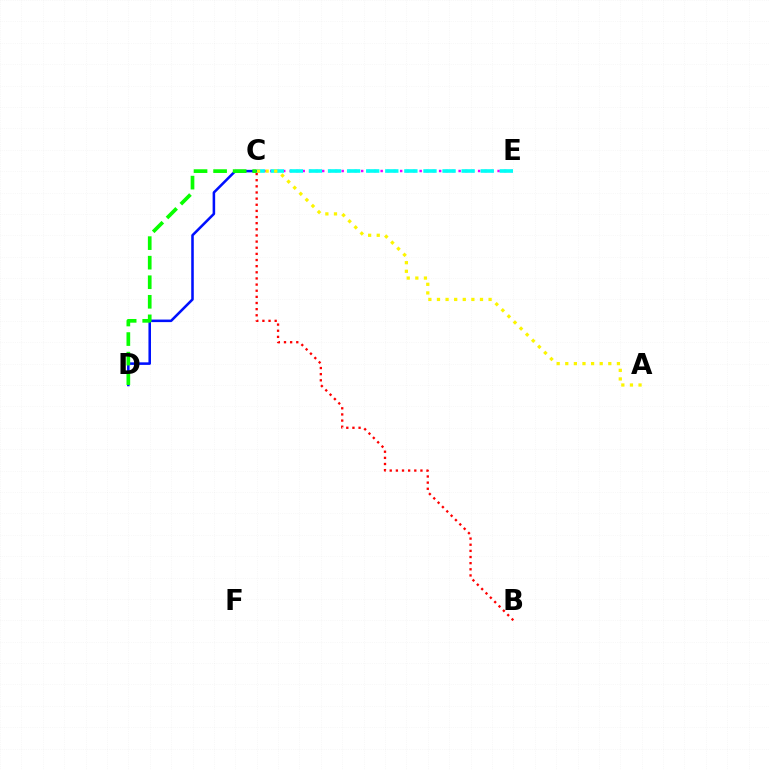{('C', 'D'): [{'color': '#0010ff', 'line_style': 'solid', 'thickness': 1.84}, {'color': '#08ff00', 'line_style': 'dashed', 'thickness': 2.66}], ('C', 'E'): [{'color': '#ee00ff', 'line_style': 'dotted', 'thickness': 1.77}, {'color': '#00fff6', 'line_style': 'dashed', 'thickness': 2.59}], ('B', 'C'): [{'color': '#ff0000', 'line_style': 'dotted', 'thickness': 1.67}], ('A', 'C'): [{'color': '#fcf500', 'line_style': 'dotted', 'thickness': 2.34}]}